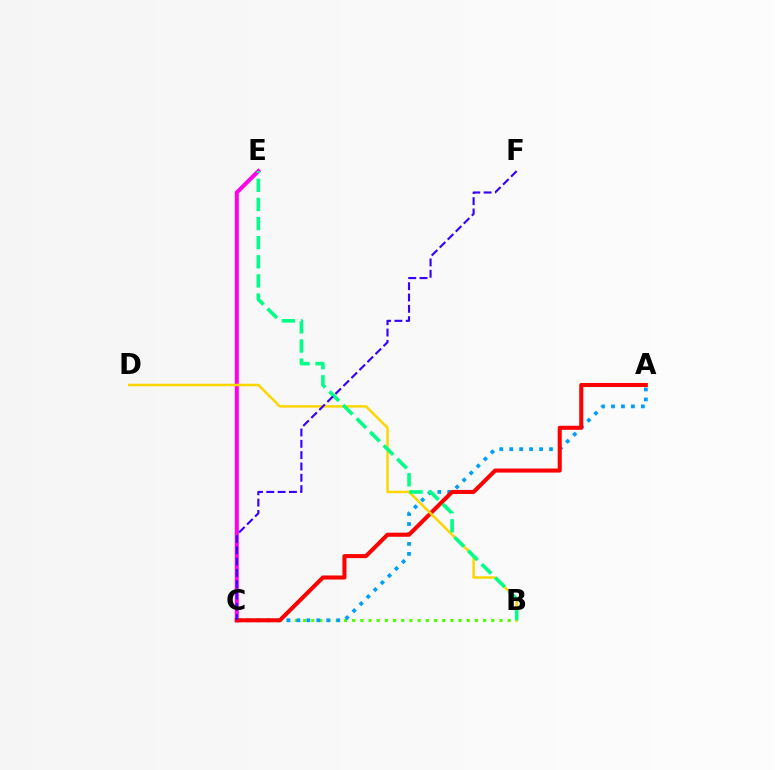{('B', 'C'): [{'color': '#4fff00', 'line_style': 'dotted', 'thickness': 2.22}], ('C', 'E'): [{'color': '#ff00ed', 'line_style': 'solid', 'thickness': 2.9}], ('A', 'C'): [{'color': '#009eff', 'line_style': 'dotted', 'thickness': 2.7}, {'color': '#ff0000', 'line_style': 'solid', 'thickness': 2.92}], ('B', 'D'): [{'color': '#ffd500', 'line_style': 'solid', 'thickness': 1.79}], ('B', 'E'): [{'color': '#00ff86', 'line_style': 'dashed', 'thickness': 2.6}], ('C', 'F'): [{'color': '#3700ff', 'line_style': 'dashed', 'thickness': 1.54}]}